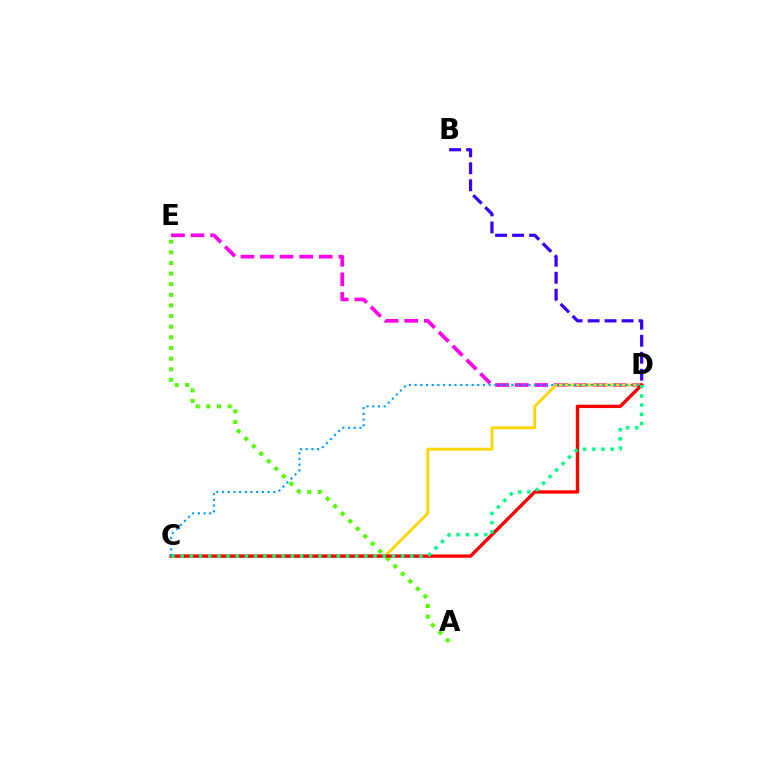{('D', 'E'): [{'color': '#ff00ed', 'line_style': 'dashed', 'thickness': 2.66}], ('A', 'E'): [{'color': '#4fff00', 'line_style': 'dotted', 'thickness': 2.89}], ('C', 'D'): [{'color': '#ffd500', 'line_style': 'solid', 'thickness': 2.04}, {'color': '#ff0000', 'line_style': 'solid', 'thickness': 2.42}, {'color': '#00ff86', 'line_style': 'dotted', 'thickness': 2.5}, {'color': '#009eff', 'line_style': 'dotted', 'thickness': 1.55}], ('B', 'D'): [{'color': '#3700ff', 'line_style': 'dashed', 'thickness': 2.31}]}